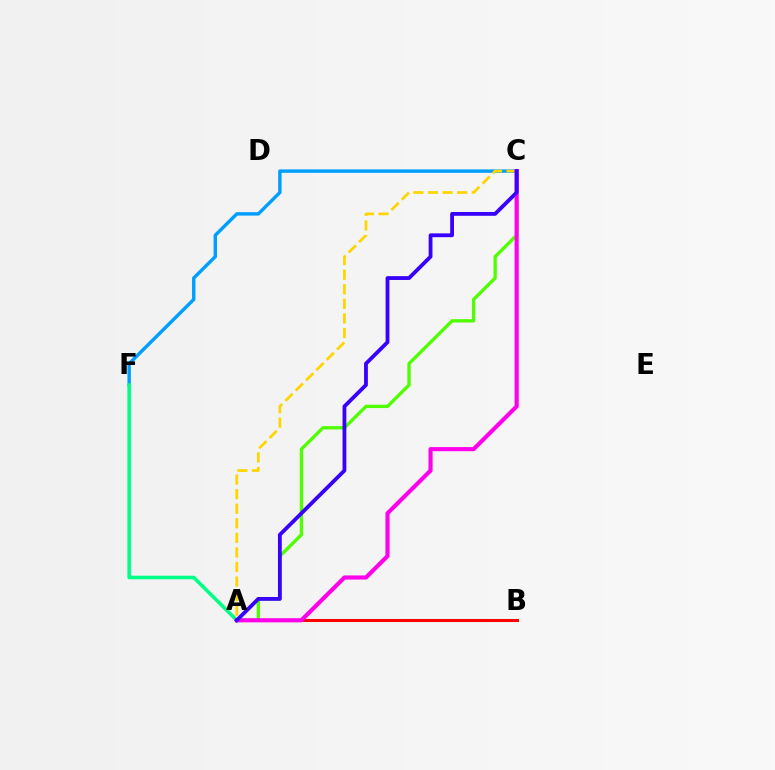{('A', 'C'): [{'color': '#4fff00', 'line_style': 'solid', 'thickness': 2.39}, {'color': '#ffd500', 'line_style': 'dashed', 'thickness': 1.98}, {'color': '#ff00ed', 'line_style': 'solid', 'thickness': 2.97}, {'color': '#3700ff', 'line_style': 'solid', 'thickness': 2.74}], ('C', 'F'): [{'color': '#009eff', 'line_style': 'solid', 'thickness': 2.46}], ('A', 'B'): [{'color': '#ff0000', 'line_style': 'solid', 'thickness': 2.19}], ('A', 'F'): [{'color': '#00ff86', 'line_style': 'solid', 'thickness': 2.57}]}